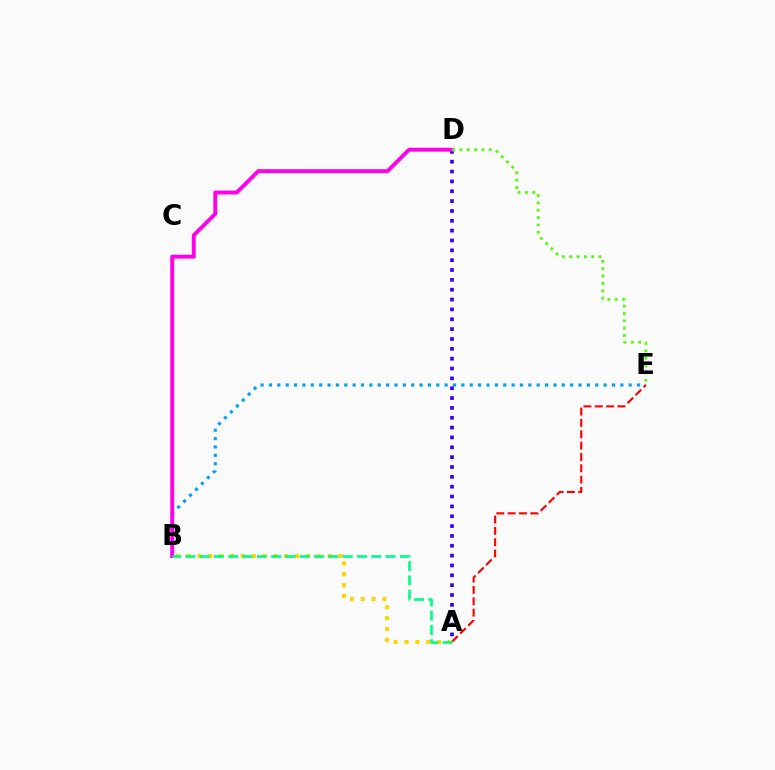{('A', 'D'): [{'color': '#3700ff', 'line_style': 'dotted', 'thickness': 2.68}], ('B', 'E'): [{'color': '#009eff', 'line_style': 'dotted', 'thickness': 2.27}], ('A', 'E'): [{'color': '#ff0000', 'line_style': 'dashed', 'thickness': 1.54}], ('A', 'B'): [{'color': '#ffd500', 'line_style': 'dotted', 'thickness': 2.95}, {'color': '#00ff86', 'line_style': 'dashed', 'thickness': 1.94}], ('B', 'D'): [{'color': '#ff00ed', 'line_style': 'solid', 'thickness': 2.81}], ('D', 'E'): [{'color': '#4fff00', 'line_style': 'dotted', 'thickness': 2.0}]}